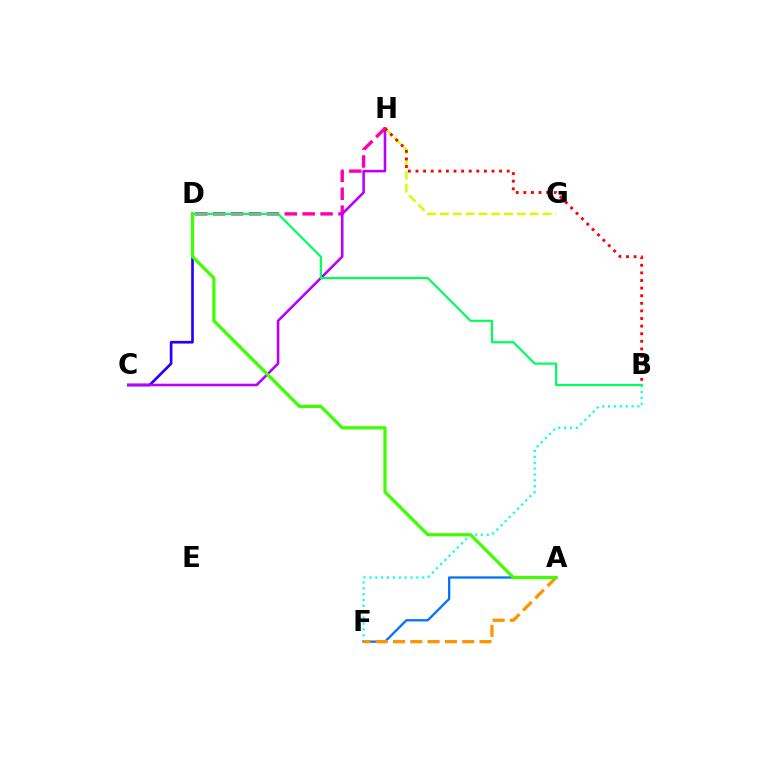{('B', 'F'): [{'color': '#00fff6', 'line_style': 'dotted', 'thickness': 1.6}], ('A', 'F'): [{'color': '#0074ff', 'line_style': 'solid', 'thickness': 1.67}, {'color': '#ff9400', 'line_style': 'dashed', 'thickness': 2.35}], ('C', 'D'): [{'color': '#2500ff', 'line_style': 'solid', 'thickness': 1.92}], ('D', 'H'): [{'color': '#ff00ac', 'line_style': 'dashed', 'thickness': 2.43}], ('C', 'H'): [{'color': '#b900ff', 'line_style': 'solid', 'thickness': 1.87}], ('B', 'D'): [{'color': '#00ff5c', 'line_style': 'solid', 'thickness': 1.58}], ('G', 'H'): [{'color': '#d1ff00', 'line_style': 'dashed', 'thickness': 1.74}], ('A', 'D'): [{'color': '#3dff00', 'line_style': 'solid', 'thickness': 2.3}], ('B', 'H'): [{'color': '#ff0000', 'line_style': 'dotted', 'thickness': 2.07}]}